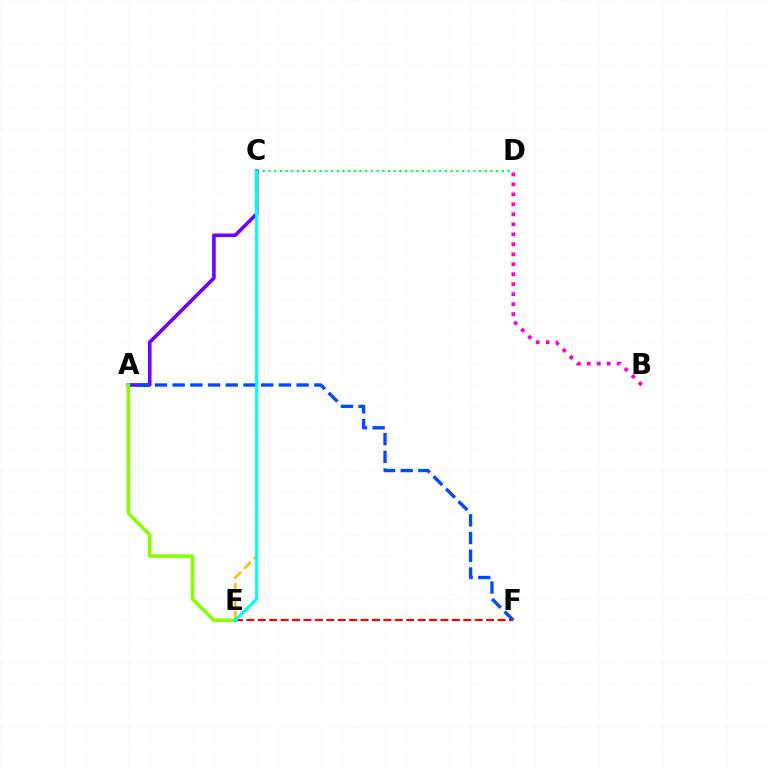{('C', 'D'): [{'color': '#00ff39', 'line_style': 'dotted', 'thickness': 1.55}], ('A', 'C'): [{'color': '#7200ff', 'line_style': 'solid', 'thickness': 2.6}], ('A', 'F'): [{'color': '#004bff', 'line_style': 'dashed', 'thickness': 2.41}], ('A', 'E'): [{'color': '#84ff00', 'line_style': 'solid', 'thickness': 2.49}], ('C', 'E'): [{'color': '#ffbd00', 'line_style': 'dashed', 'thickness': 1.87}, {'color': '#00fff6', 'line_style': 'solid', 'thickness': 2.25}], ('E', 'F'): [{'color': '#ff0000', 'line_style': 'dashed', 'thickness': 1.55}], ('B', 'D'): [{'color': '#ff00cf', 'line_style': 'dotted', 'thickness': 2.71}]}